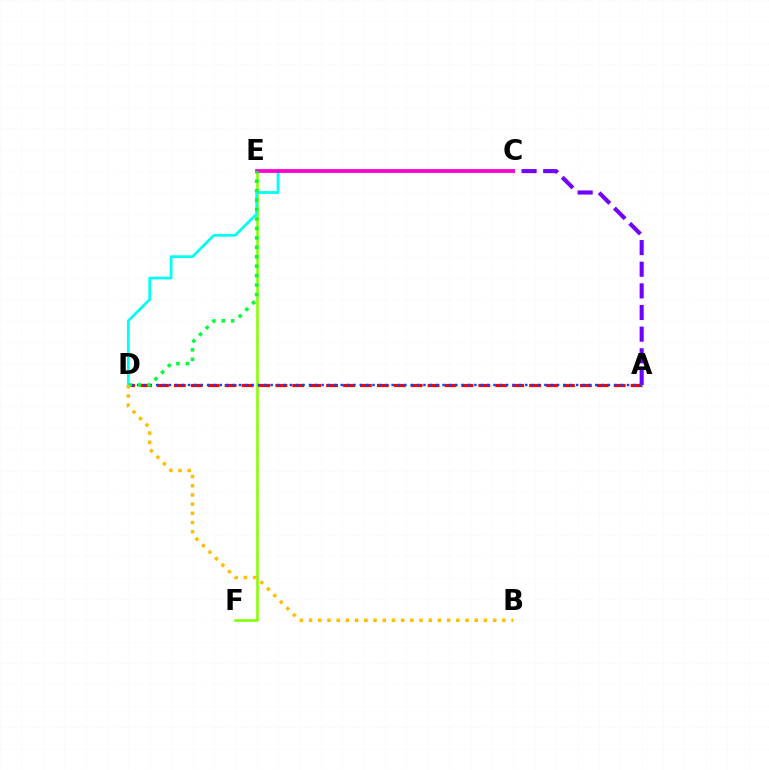{('E', 'F'): [{'color': '#84ff00', 'line_style': 'solid', 'thickness': 1.85}], ('A', 'D'): [{'color': '#ff0000', 'line_style': 'dashed', 'thickness': 2.3}, {'color': '#004bff', 'line_style': 'dotted', 'thickness': 1.73}], ('A', 'C'): [{'color': '#7200ff', 'line_style': 'dashed', 'thickness': 2.94}], ('C', 'D'): [{'color': '#00fff6', 'line_style': 'solid', 'thickness': 1.99}], ('C', 'E'): [{'color': '#ff00cf', 'line_style': 'solid', 'thickness': 2.72}], ('D', 'E'): [{'color': '#00ff39', 'line_style': 'dotted', 'thickness': 2.57}], ('B', 'D'): [{'color': '#ffbd00', 'line_style': 'dotted', 'thickness': 2.5}]}